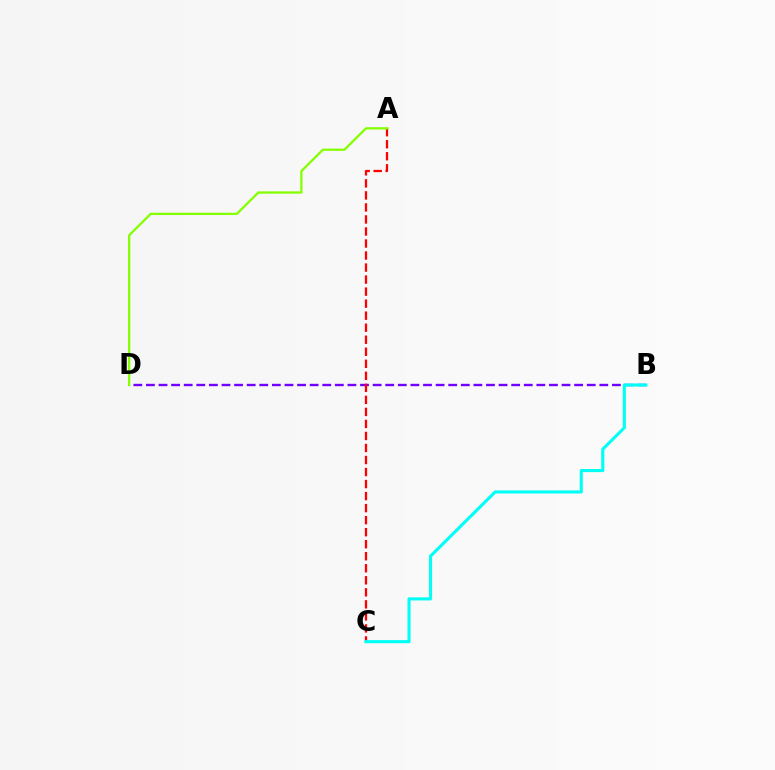{('B', 'D'): [{'color': '#7200ff', 'line_style': 'dashed', 'thickness': 1.71}], ('A', 'C'): [{'color': '#ff0000', 'line_style': 'dashed', 'thickness': 1.63}], ('B', 'C'): [{'color': '#00fff6', 'line_style': 'solid', 'thickness': 2.24}], ('A', 'D'): [{'color': '#84ff00', 'line_style': 'solid', 'thickness': 1.63}]}